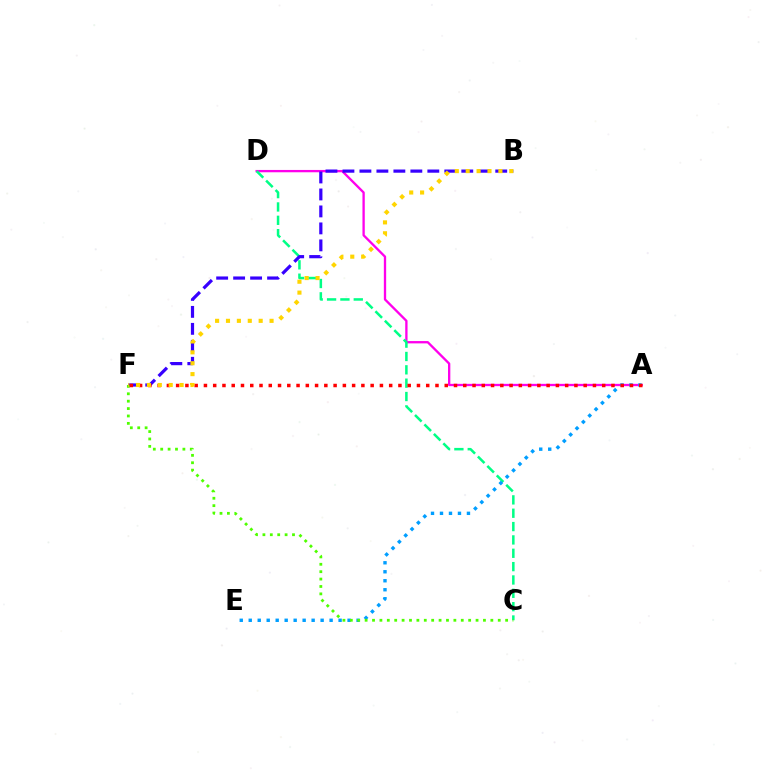{('A', 'D'): [{'color': '#ff00ed', 'line_style': 'solid', 'thickness': 1.67}], ('C', 'D'): [{'color': '#00ff86', 'line_style': 'dashed', 'thickness': 1.81}], ('A', 'E'): [{'color': '#009eff', 'line_style': 'dotted', 'thickness': 2.44}], ('B', 'F'): [{'color': '#3700ff', 'line_style': 'dashed', 'thickness': 2.31}, {'color': '#ffd500', 'line_style': 'dotted', 'thickness': 2.96}], ('C', 'F'): [{'color': '#4fff00', 'line_style': 'dotted', 'thickness': 2.01}], ('A', 'F'): [{'color': '#ff0000', 'line_style': 'dotted', 'thickness': 2.52}]}